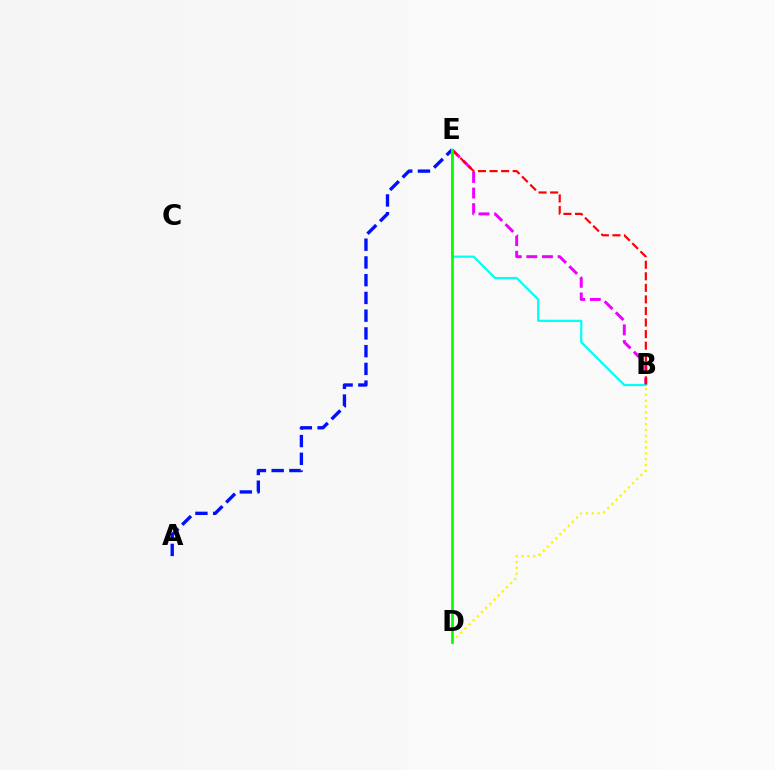{('A', 'E'): [{'color': '#0010ff', 'line_style': 'dashed', 'thickness': 2.41}], ('B', 'E'): [{'color': '#ee00ff', 'line_style': 'dashed', 'thickness': 2.12}, {'color': '#00fff6', 'line_style': 'solid', 'thickness': 1.6}, {'color': '#ff0000', 'line_style': 'dashed', 'thickness': 1.57}], ('B', 'D'): [{'color': '#fcf500', 'line_style': 'dotted', 'thickness': 1.59}], ('D', 'E'): [{'color': '#08ff00', 'line_style': 'solid', 'thickness': 1.99}]}